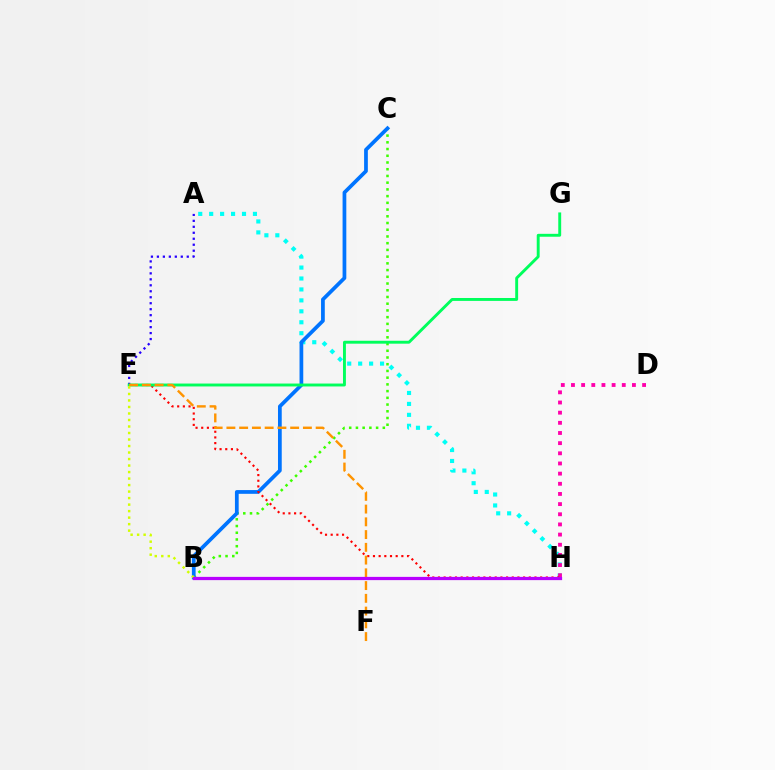{('B', 'C'): [{'color': '#3dff00', 'line_style': 'dotted', 'thickness': 1.83}, {'color': '#0074ff', 'line_style': 'solid', 'thickness': 2.69}], ('A', 'H'): [{'color': '#00fff6', 'line_style': 'dotted', 'thickness': 2.97}], ('D', 'H'): [{'color': '#ff00ac', 'line_style': 'dotted', 'thickness': 2.76}], ('A', 'E'): [{'color': '#2500ff', 'line_style': 'dotted', 'thickness': 1.62}], ('E', 'H'): [{'color': '#ff0000', 'line_style': 'dotted', 'thickness': 1.54}], ('E', 'G'): [{'color': '#00ff5c', 'line_style': 'solid', 'thickness': 2.09}], ('E', 'F'): [{'color': '#ff9400', 'line_style': 'dashed', 'thickness': 1.73}], ('B', 'E'): [{'color': '#d1ff00', 'line_style': 'dotted', 'thickness': 1.77}], ('B', 'H'): [{'color': '#b900ff', 'line_style': 'solid', 'thickness': 2.34}]}